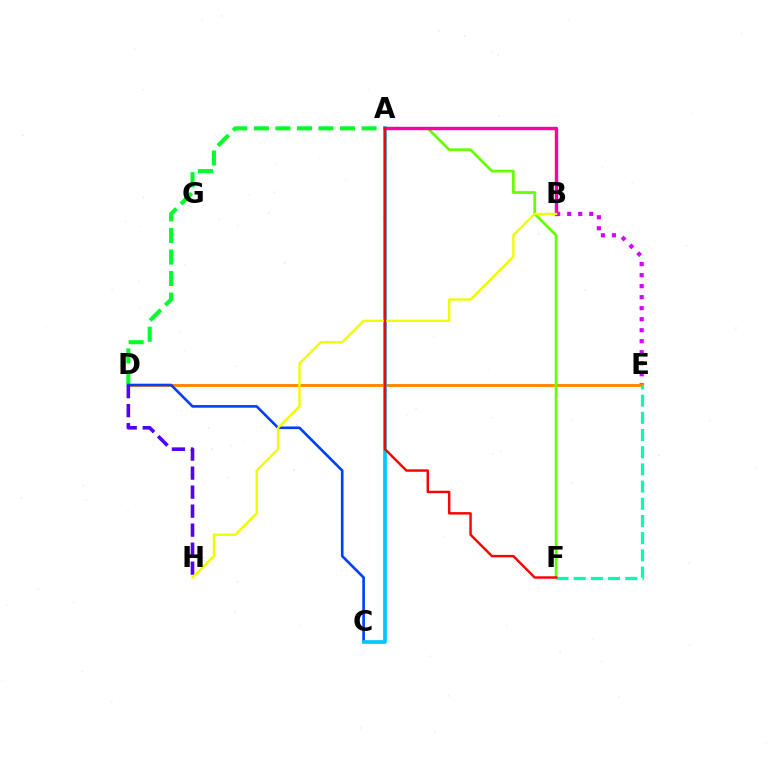{('B', 'E'): [{'color': '#d600ff', 'line_style': 'dotted', 'thickness': 2.99}], ('A', 'D'): [{'color': '#00ff27', 'line_style': 'dashed', 'thickness': 2.93}], ('D', 'E'): [{'color': '#ff8800', 'line_style': 'solid', 'thickness': 2.1}], ('C', 'D'): [{'color': '#003fff', 'line_style': 'solid', 'thickness': 1.9}], ('A', 'F'): [{'color': '#66ff00', 'line_style': 'solid', 'thickness': 1.97}, {'color': '#ff0000', 'line_style': 'solid', 'thickness': 1.75}], ('D', 'H'): [{'color': '#4f00ff', 'line_style': 'dashed', 'thickness': 2.58}], ('A', 'C'): [{'color': '#00c7ff', 'line_style': 'solid', 'thickness': 2.67}], ('E', 'F'): [{'color': '#00ffaf', 'line_style': 'dashed', 'thickness': 2.34}], ('A', 'B'): [{'color': '#ff00a0', 'line_style': 'solid', 'thickness': 2.45}], ('B', 'H'): [{'color': '#eeff00', 'line_style': 'solid', 'thickness': 1.68}]}